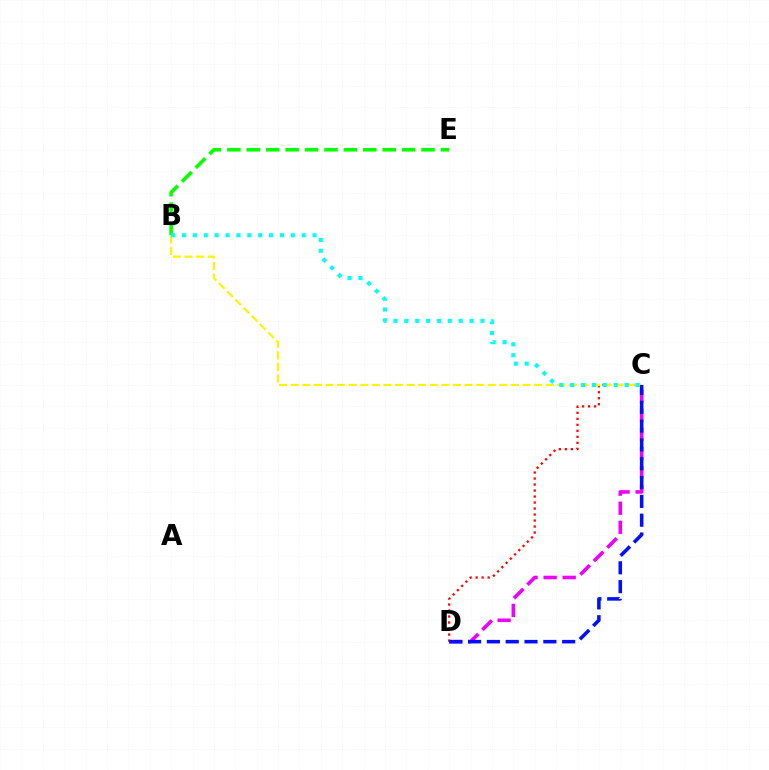{('B', 'E'): [{'color': '#08ff00', 'line_style': 'dashed', 'thickness': 2.64}], ('C', 'D'): [{'color': '#ff0000', 'line_style': 'dotted', 'thickness': 1.63}, {'color': '#ee00ff', 'line_style': 'dashed', 'thickness': 2.59}, {'color': '#0010ff', 'line_style': 'dashed', 'thickness': 2.56}], ('B', 'C'): [{'color': '#fcf500', 'line_style': 'dashed', 'thickness': 1.57}, {'color': '#00fff6', 'line_style': 'dotted', 'thickness': 2.96}]}